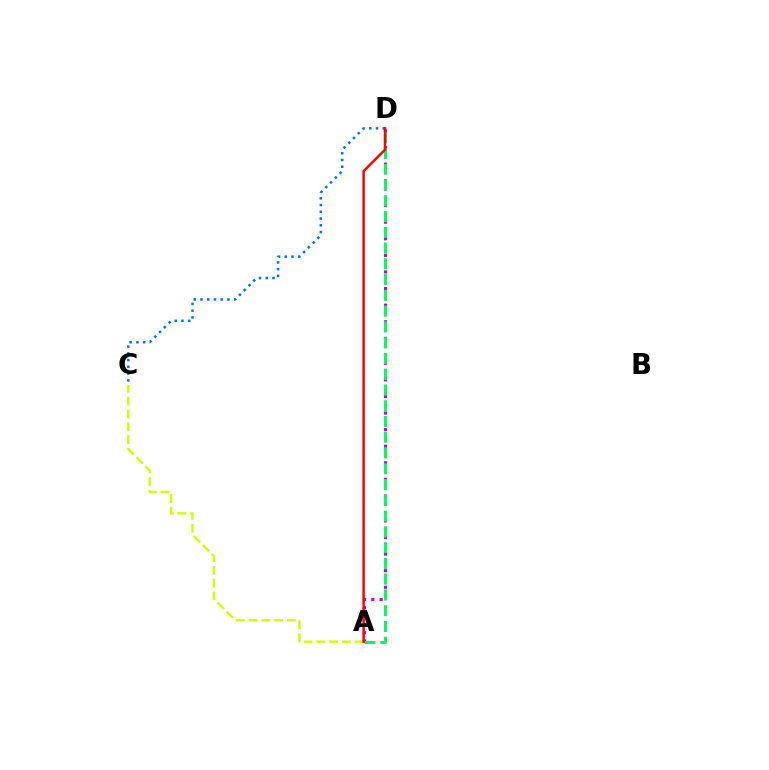{('A', 'C'): [{'color': '#d1ff00', 'line_style': 'dashed', 'thickness': 1.73}], ('A', 'D'): [{'color': '#b900ff', 'line_style': 'dotted', 'thickness': 2.25}, {'color': '#00ff5c', 'line_style': 'dashed', 'thickness': 2.14}, {'color': '#ff0000', 'line_style': 'solid', 'thickness': 1.78}], ('C', 'D'): [{'color': '#0074ff', 'line_style': 'dotted', 'thickness': 1.83}]}